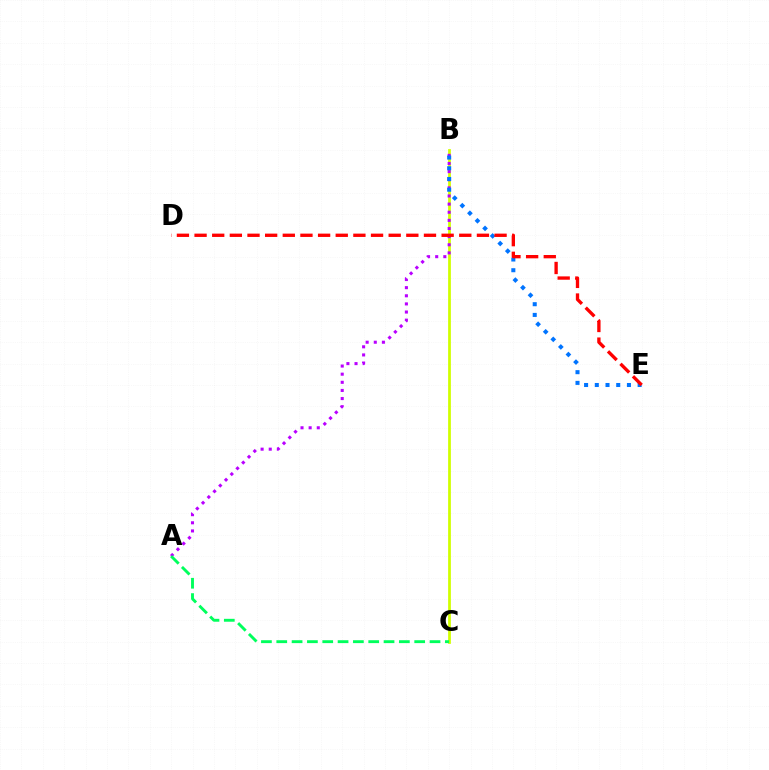{('B', 'C'): [{'color': '#d1ff00', 'line_style': 'solid', 'thickness': 1.99}], ('A', 'B'): [{'color': '#b900ff', 'line_style': 'dotted', 'thickness': 2.21}], ('B', 'E'): [{'color': '#0074ff', 'line_style': 'dotted', 'thickness': 2.91}], ('D', 'E'): [{'color': '#ff0000', 'line_style': 'dashed', 'thickness': 2.4}], ('A', 'C'): [{'color': '#00ff5c', 'line_style': 'dashed', 'thickness': 2.08}]}